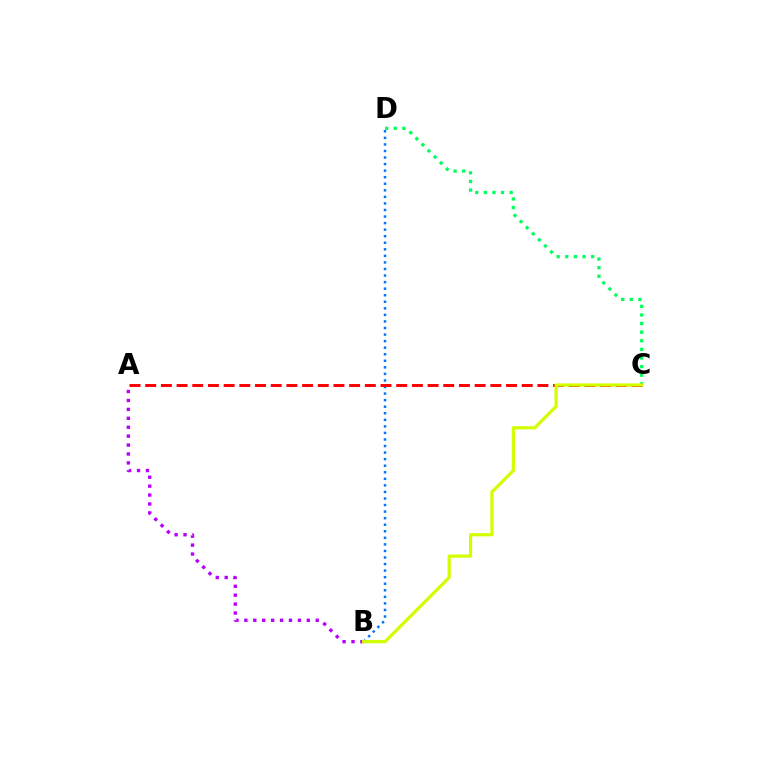{('A', 'B'): [{'color': '#b900ff', 'line_style': 'dotted', 'thickness': 2.42}], ('C', 'D'): [{'color': '#00ff5c', 'line_style': 'dotted', 'thickness': 2.34}], ('B', 'D'): [{'color': '#0074ff', 'line_style': 'dotted', 'thickness': 1.78}], ('A', 'C'): [{'color': '#ff0000', 'line_style': 'dashed', 'thickness': 2.13}], ('B', 'C'): [{'color': '#d1ff00', 'line_style': 'solid', 'thickness': 2.3}]}